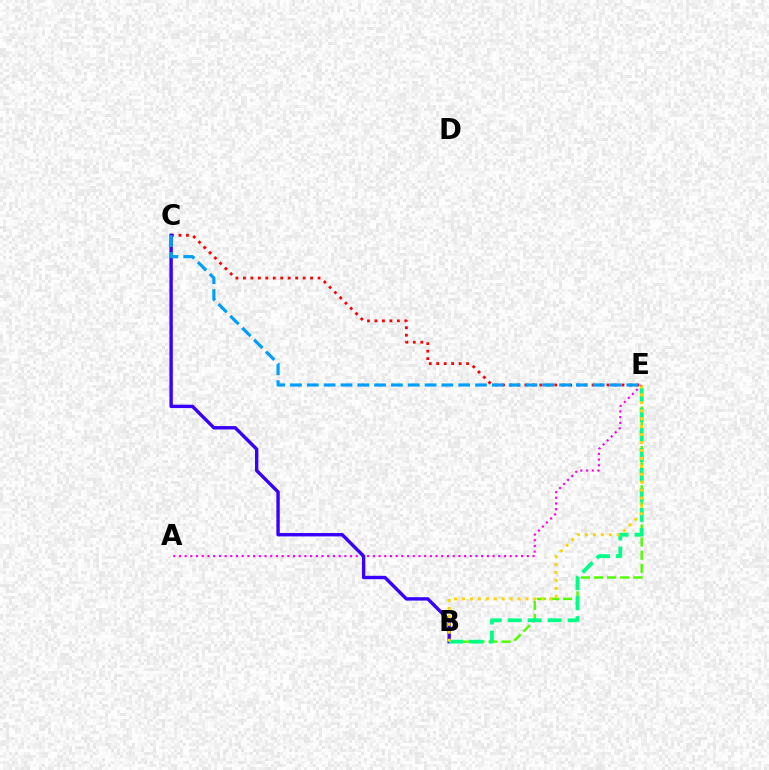{('B', 'E'): [{'color': '#4fff00', 'line_style': 'dashed', 'thickness': 1.78}, {'color': '#00ff86', 'line_style': 'dashed', 'thickness': 2.71}, {'color': '#ffd500', 'line_style': 'dotted', 'thickness': 2.16}], ('C', 'E'): [{'color': '#ff0000', 'line_style': 'dotted', 'thickness': 2.03}, {'color': '#009eff', 'line_style': 'dashed', 'thickness': 2.28}], ('A', 'E'): [{'color': '#ff00ed', 'line_style': 'dotted', 'thickness': 1.55}], ('B', 'C'): [{'color': '#3700ff', 'line_style': 'solid', 'thickness': 2.43}]}